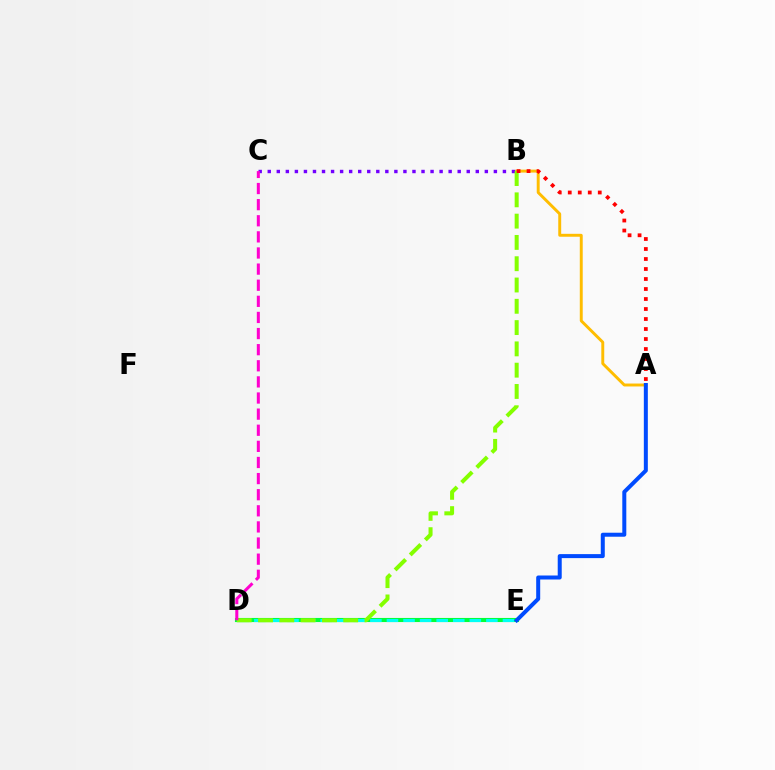{('D', 'E'): [{'color': '#00ff39', 'line_style': 'solid', 'thickness': 2.95}, {'color': '#00fff6', 'line_style': 'dashed', 'thickness': 2.25}], ('A', 'B'): [{'color': '#ffbd00', 'line_style': 'solid', 'thickness': 2.11}, {'color': '#ff0000', 'line_style': 'dotted', 'thickness': 2.72}], ('B', 'C'): [{'color': '#7200ff', 'line_style': 'dotted', 'thickness': 2.46}], ('A', 'E'): [{'color': '#004bff', 'line_style': 'solid', 'thickness': 2.88}], ('B', 'D'): [{'color': '#84ff00', 'line_style': 'dashed', 'thickness': 2.89}], ('C', 'D'): [{'color': '#ff00cf', 'line_style': 'dashed', 'thickness': 2.19}]}